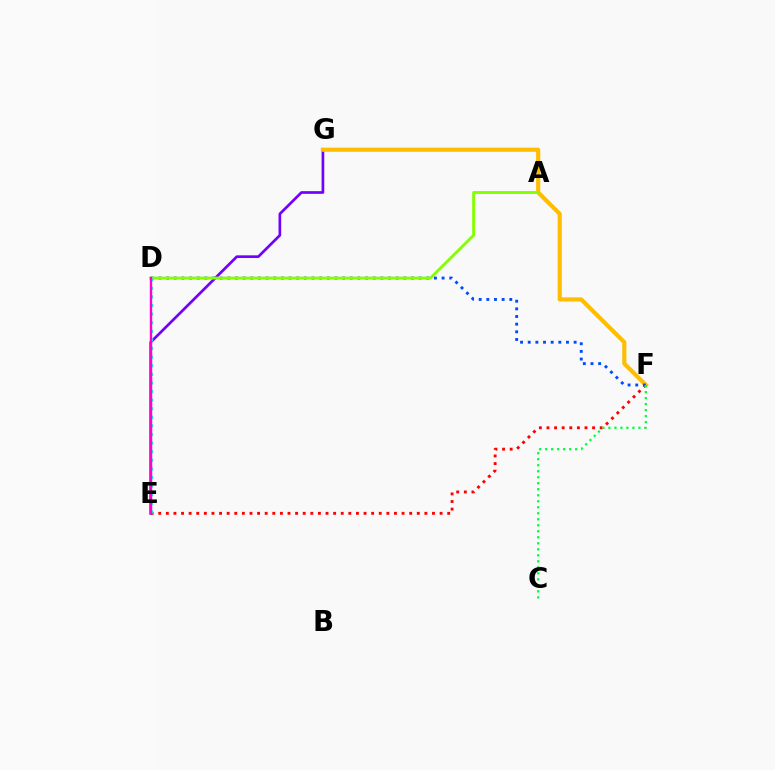{('E', 'F'): [{'color': '#ff0000', 'line_style': 'dotted', 'thickness': 2.07}], ('E', 'G'): [{'color': '#7200ff', 'line_style': 'solid', 'thickness': 1.94}], ('F', 'G'): [{'color': '#ffbd00', 'line_style': 'solid', 'thickness': 2.99}], ('D', 'F'): [{'color': '#004bff', 'line_style': 'dotted', 'thickness': 2.08}], ('A', 'D'): [{'color': '#84ff00', 'line_style': 'solid', 'thickness': 2.07}], ('C', 'F'): [{'color': '#00ff39', 'line_style': 'dotted', 'thickness': 1.63}], ('D', 'E'): [{'color': '#00fff6', 'line_style': 'dotted', 'thickness': 2.34}, {'color': '#ff00cf', 'line_style': 'solid', 'thickness': 1.72}]}